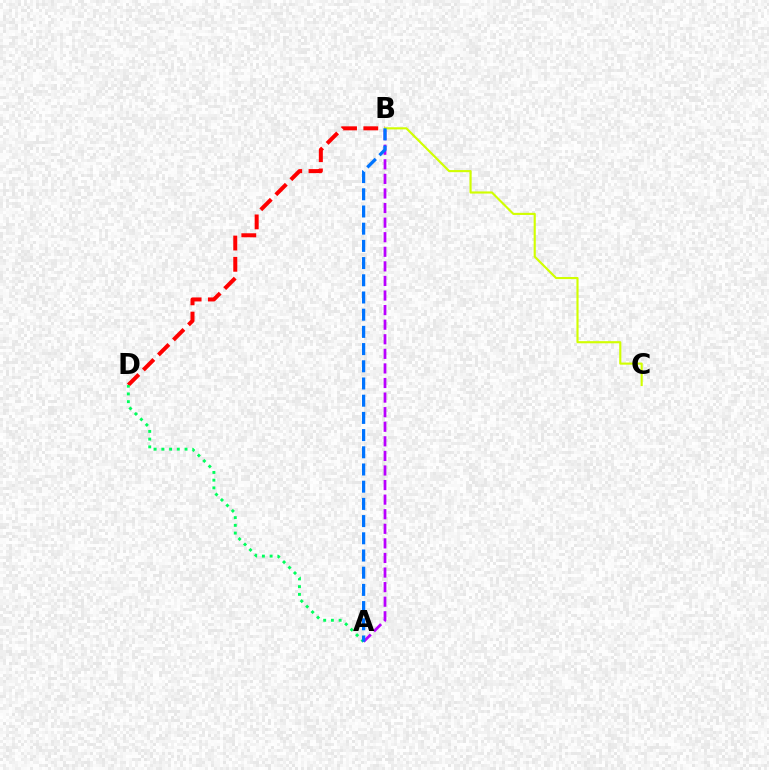{('B', 'D'): [{'color': '#ff0000', 'line_style': 'dashed', 'thickness': 2.89}], ('A', 'D'): [{'color': '#00ff5c', 'line_style': 'dotted', 'thickness': 2.1}], ('A', 'B'): [{'color': '#b900ff', 'line_style': 'dashed', 'thickness': 1.98}, {'color': '#0074ff', 'line_style': 'dashed', 'thickness': 2.34}], ('B', 'C'): [{'color': '#d1ff00', 'line_style': 'solid', 'thickness': 1.53}]}